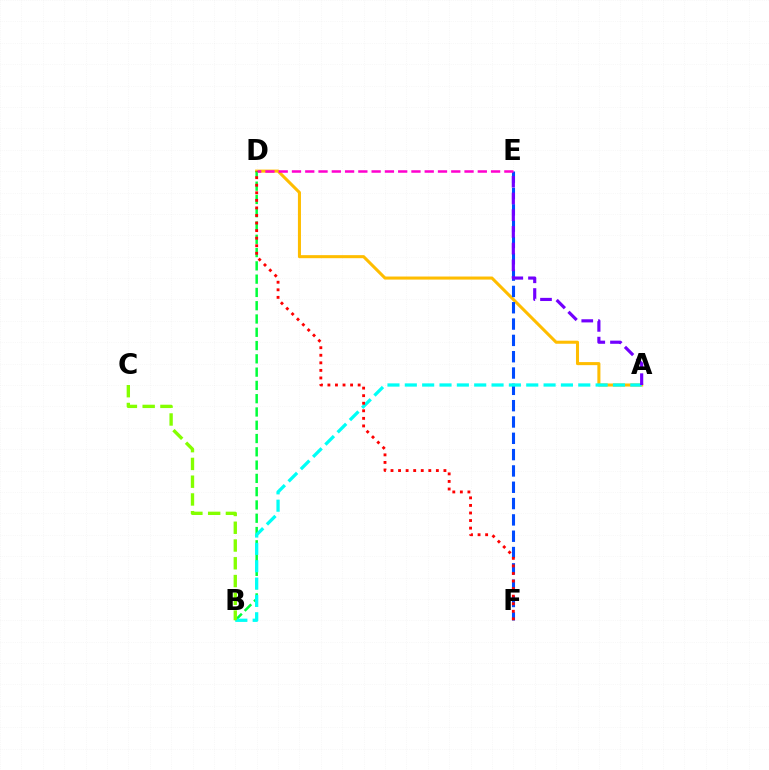{('A', 'D'): [{'color': '#ffbd00', 'line_style': 'solid', 'thickness': 2.2}], ('E', 'F'): [{'color': '#004bff', 'line_style': 'dashed', 'thickness': 2.22}], ('B', 'D'): [{'color': '#00ff39', 'line_style': 'dashed', 'thickness': 1.8}], ('A', 'B'): [{'color': '#00fff6', 'line_style': 'dashed', 'thickness': 2.36}], ('D', 'E'): [{'color': '#ff00cf', 'line_style': 'dashed', 'thickness': 1.8}], ('D', 'F'): [{'color': '#ff0000', 'line_style': 'dotted', 'thickness': 2.05}], ('B', 'C'): [{'color': '#84ff00', 'line_style': 'dashed', 'thickness': 2.41}], ('A', 'E'): [{'color': '#7200ff', 'line_style': 'dashed', 'thickness': 2.27}]}